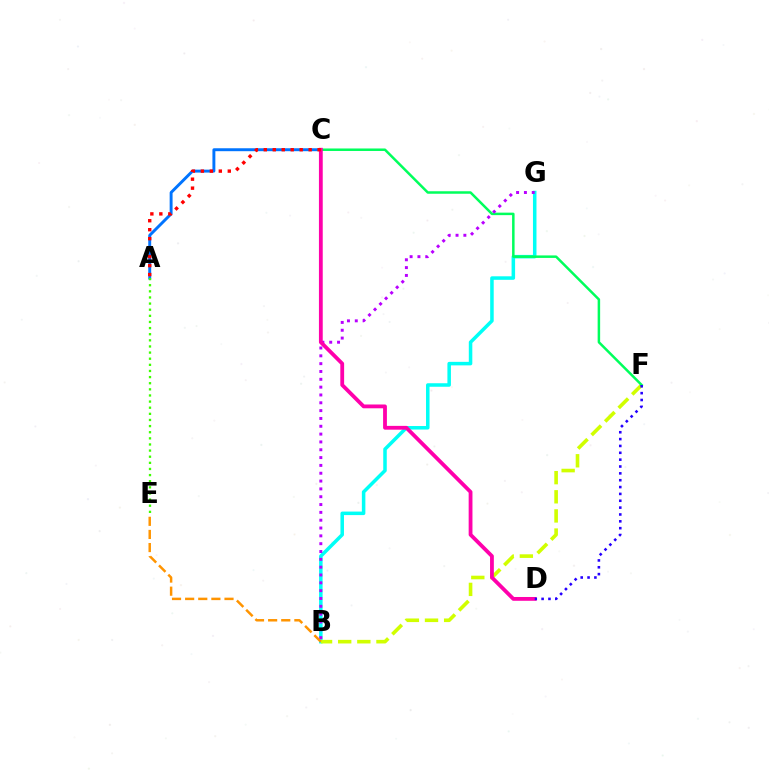{('B', 'G'): [{'color': '#00fff6', 'line_style': 'solid', 'thickness': 2.53}, {'color': '#b900ff', 'line_style': 'dotted', 'thickness': 2.13}], ('B', 'F'): [{'color': '#d1ff00', 'line_style': 'dashed', 'thickness': 2.6}], ('A', 'C'): [{'color': '#0074ff', 'line_style': 'solid', 'thickness': 2.11}, {'color': '#ff0000', 'line_style': 'dotted', 'thickness': 2.44}], ('C', 'F'): [{'color': '#00ff5c', 'line_style': 'solid', 'thickness': 1.8}], ('C', 'D'): [{'color': '#ff00ac', 'line_style': 'solid', 'thickness': 2.74}], ('D', 'F'): [{'color': '#2500ff', 'line_style': 'dotted', 'thickness': 1.86}], ('B', 'E'): [{'color': '#ff9400', 'line_style': 'dashed', 'thickness': 1.78}], ('A', 'E'): [{'color': '#3dff00', 'line_style': 'dotted', 'thickness': 1.66}]}